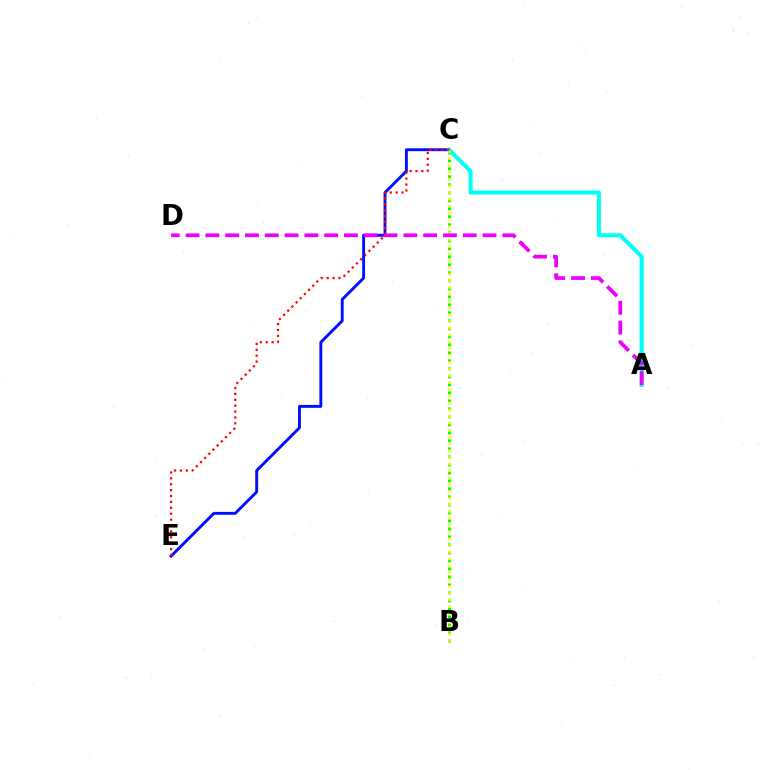{('C', 'E'): [{'color': '#0010ff', 'line_style': 'solid', 'thickness': 2.09}, {'color': '#ff0000', 'line_style': 'dotted', 'thickness': 1.6}], ('B', 'C'): [{'color': '#08ff00', 'line_style': 'dotted', 'thickness': 2.17}, {'color': '#fcf500', 'line_style': 'dotted', 'thickness': 1.84}], ('A', 'C'): [{'color': '#00fff6', 'line_style': 'solid', 'thickness': 2.93}], ('A', 'D'): [{'color': '#ee00ff', 'line_style': 'dashed', 'thickness': 2.69}]}